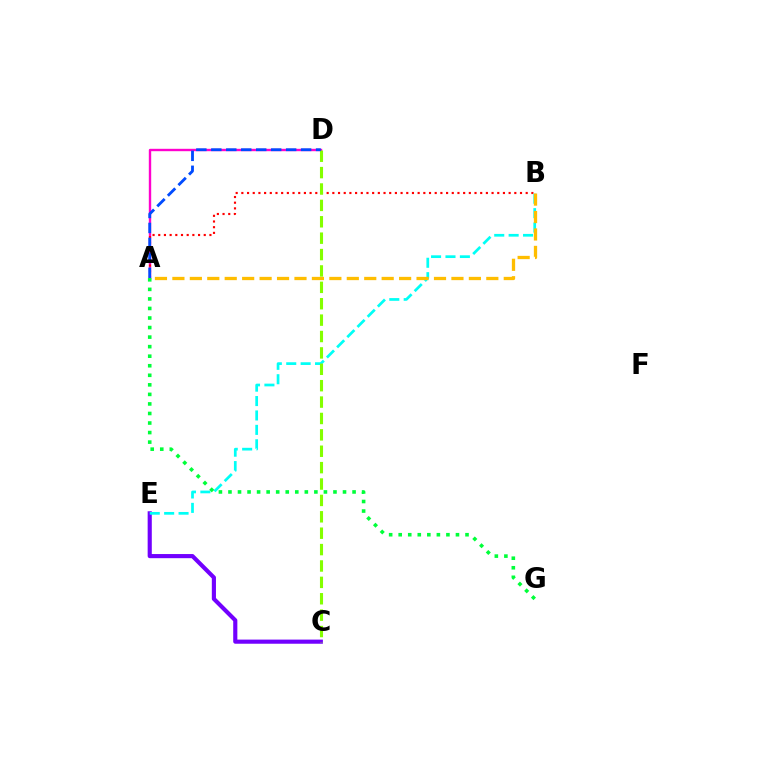{('A', 'D'): [{'color': '#ff00cf', 'line_style': 'solid', 'thickness': 1.72}, {'color': '#004bff', 'line_style': 'dashed', 'thickness': 2.03}], ('A', 'B'): [{'color': '#ff0000', 'line_style': 'dotted', 'thickness': 1.55}, {'color': '#ffbd00', 'line_style': 'dashed', 'thickness': 2.37}], ('C', 'E'): [{'color': '#7200ff', 'line_style': 'solid', 'thickness': 2.98}], ('B', 'E'): [{'color': '#00fff6', 'line_style': 'dashed', 'thickness': 1.96}], ('C', 'D'): [{'color': '#84ff00', 'line_style': 'dashed', 'thickness': 2.23}], ('A', 'G'): [{'color': '#00ff39', 'line_style': 'dotted', 'thickness': 2.59}]}